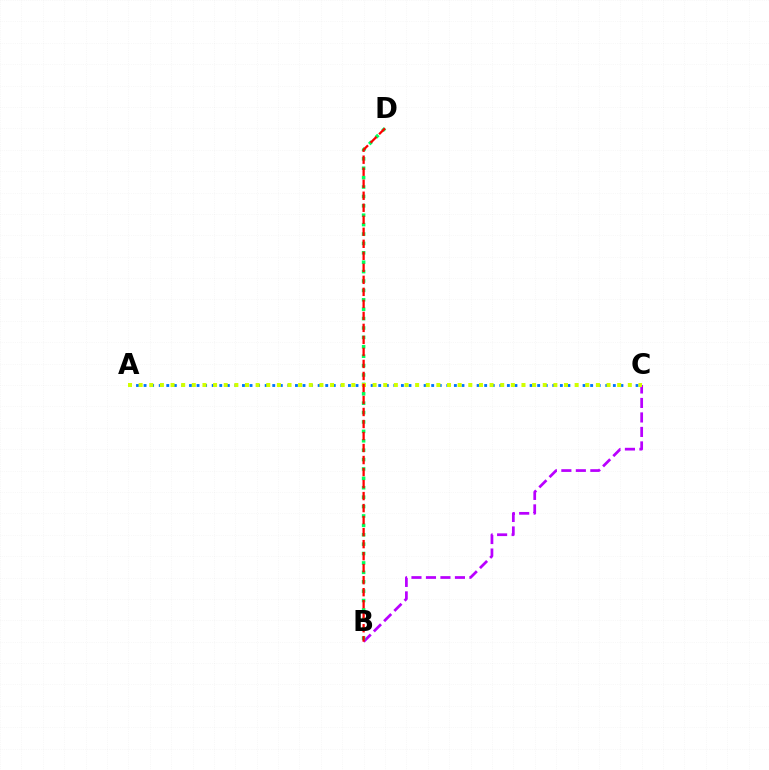{('B', 'C'): [{'color': '#b900ff', 'line_style': 'dashed', 'thickness': 1.97}], ('A', 'C'): [{'color': '#0074ff', 'line_style': 'dotted', 'thickness': 2.06}, {'color': '#d1ff00', 'line_style': 'dotted', 'thickness': 2.89}], ('B', 'D'): [{'color': '#00ff5c', 'line_style': 'dotted', 'thickness': 2.55}, {'color': '#ff0000', 'line_style': 'dashed', 'thickness': 1.63}]}